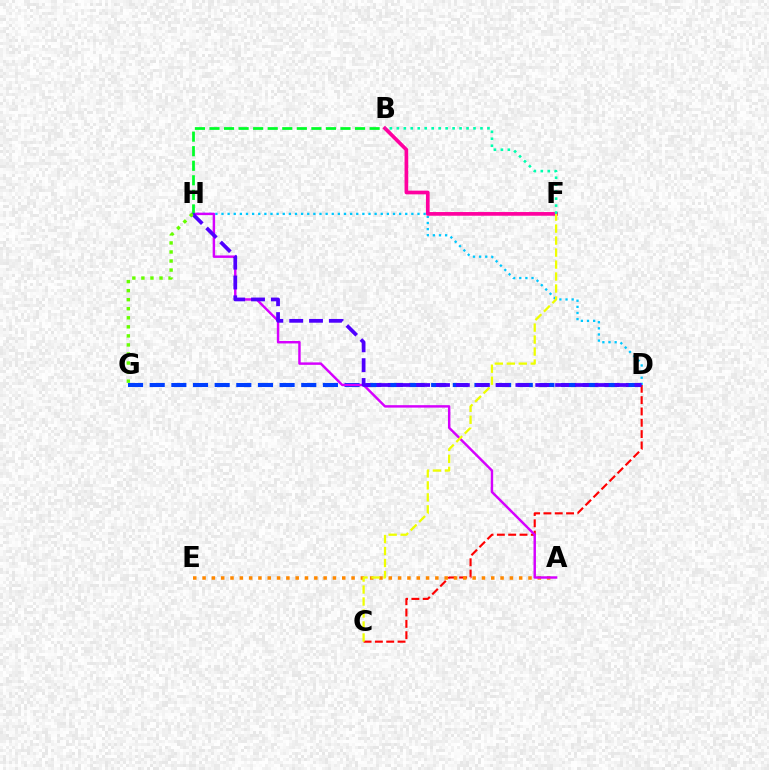{('D', 'G'): [{'color': '#003fff', 'line_style': 'dashed', 'thickness': 2.94}], ('C', 'D'): [{'color': '#ff0000', 'line_style': 'dashed', 'thickness': 1.54}], ('D', 'H'): [{'color': '#00c7ff', 'line_style': 'dotted', 'thickness': 1.66}, {'color': '#4f00ff', 'line_style': 'dashed', 'thickness': 2.7}], ('A', 'E'): [{'color': '#ff8800', 'line_style': 'dotted', 'thickness': 2.53}], ('A', 'H'): [{'color': '#d600ff', 'line_style': 'solid', 'thickness': 1.76}], ('B', 'H'): [{'color': '#00ff27', 'line_style': 'dashed', 'thickness': 1.98}], ('G', 'H'): [{'color': '#66ff00', 'line_style': 'dotted', 'thickness': 2.46}], ('B', 'F'): [{'color': '#ff00a0', 'line_style': 'solid', 'thickness': 2.66}, {'color': '#00ffaf', 'line_style': 'dotted', 'thickness': 1.89}], ('C', 'F'): [{'color': '#eeff00', 'line_style': 'dashed', 'thickness': 1.63}]}